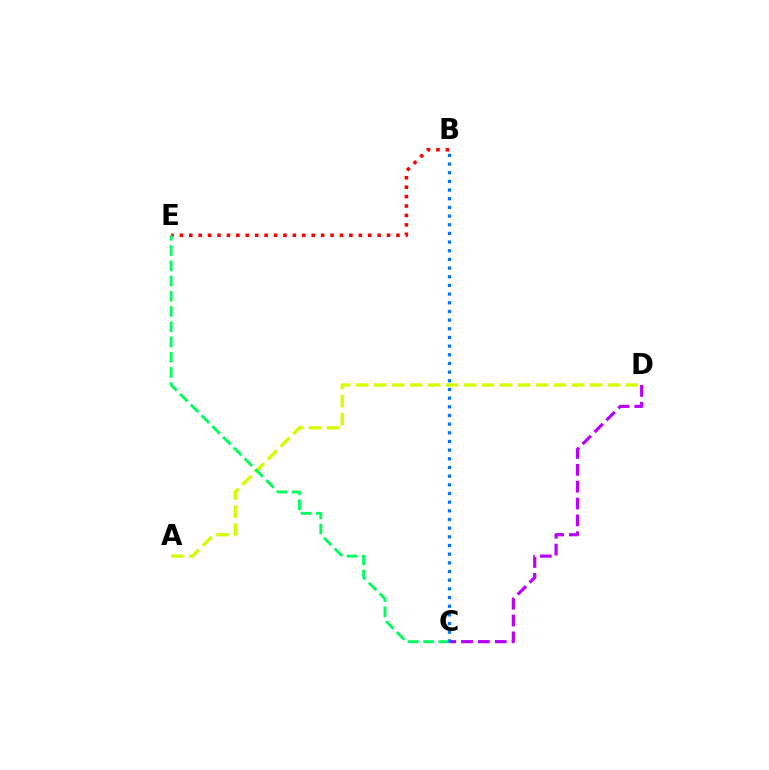{('C', 'D'): [{'color': '#b900ff', 'line_style': 'dashed', 'thickness': 2.29}], ('B', 'E'): [{'color': '#ff0000', 'line_style': 'dotted', 'thickness': 2.56}], ('A', 'D'): [{'color': '#d1ff00', 'line_style': 'dashed', 'thickness': 2.44}], ('C', 'E'): [{'color': '#00ff5c', 'line_style': 'dashed', 'thickness': 2.07}], ('B', 'C'): [{'color': '#0074ff', 'line_style': 'dotted', 'thickness': 2.36}]}